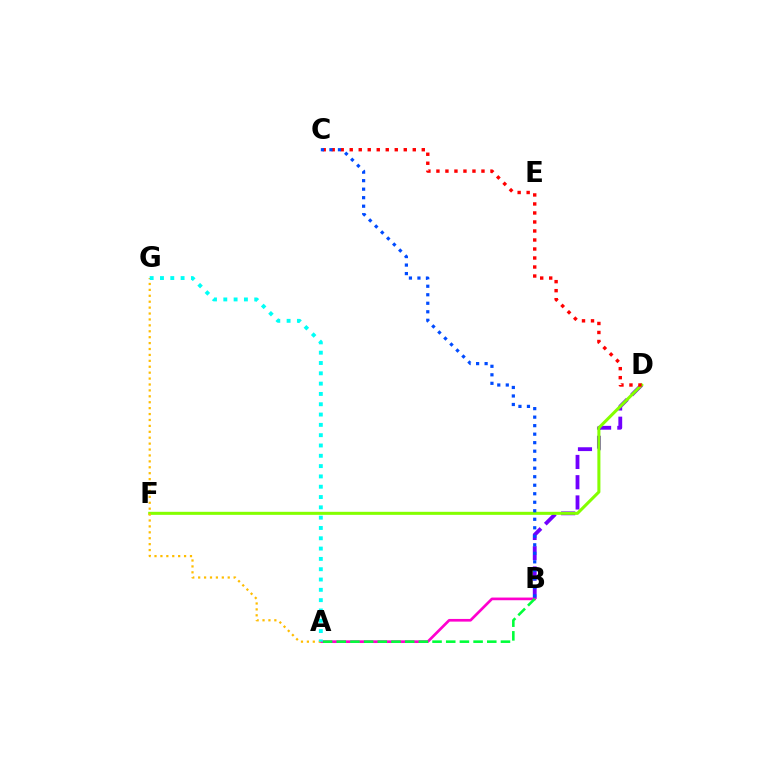{('B', 'D'): [{'color': '#7200ff', 'line_style': 'dashed', 'thickness': 2.75}], ('A', 'B'): [{'color': '#ff00cf', 'line_style': 'solid', 'thickness': 1.93}, {'color': '#00ff39', 'line_style': 'dashed', 'thickness': 1.86}], ('D', 'F'): [{'color': '#84ff00', 'line_style': 'solid', 'thickness': 2.19}], ('C', 'D'): [{'color': '#ff0000', 'line_style': 'dotted', 'thickness': 2.45}], ('A', 'G'): [{'color': '#ffbd00', 'line_style': 'dotted', 'thickness': 1.61}, {'color': '#00fff6', 'line_style': 'dotted', 'thickness': 2.8}], ('B', 'C'): [{'color': '#004bff', 'line_style': 'dotted', 'thickness': 2.31}]}